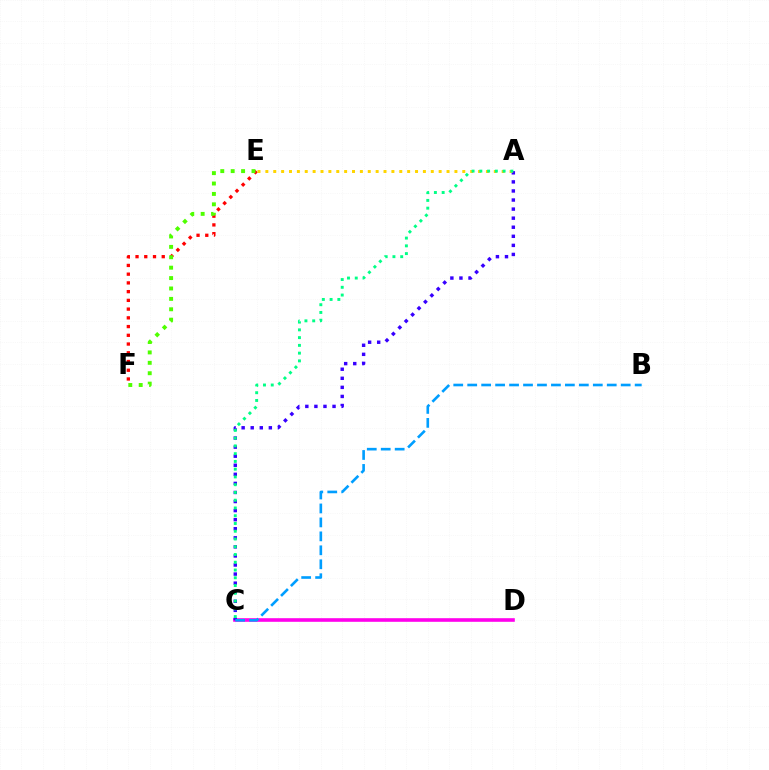{('C', 'D'): [{'color': '#ff00ed', 'line_style': 'solid', 'thickness': 2.6}], ('E', 'F'): [{'color': '#ff0000', 'line_style': 'dotted', 'thickness': 2.37}, {'color': '#4fff00', 'line_style': 'dotted', 'thickness': 2.83}], ('A', 'C'): [{'color': '#3700ff', 'line_style': 'dotted', 'thickness': 2.46}, {'color': '#00ff86', 'line_style': 'dotted', 'thickness': 2.11}], ('A', 'E'): [{'color': '#ffd500', 'line_style': 'dotted', 'thickness': 2.14}], ('B', 'C'): [{'color': '#009eff', 'line_style': 'dashed', 'thickness': 1.9}]}